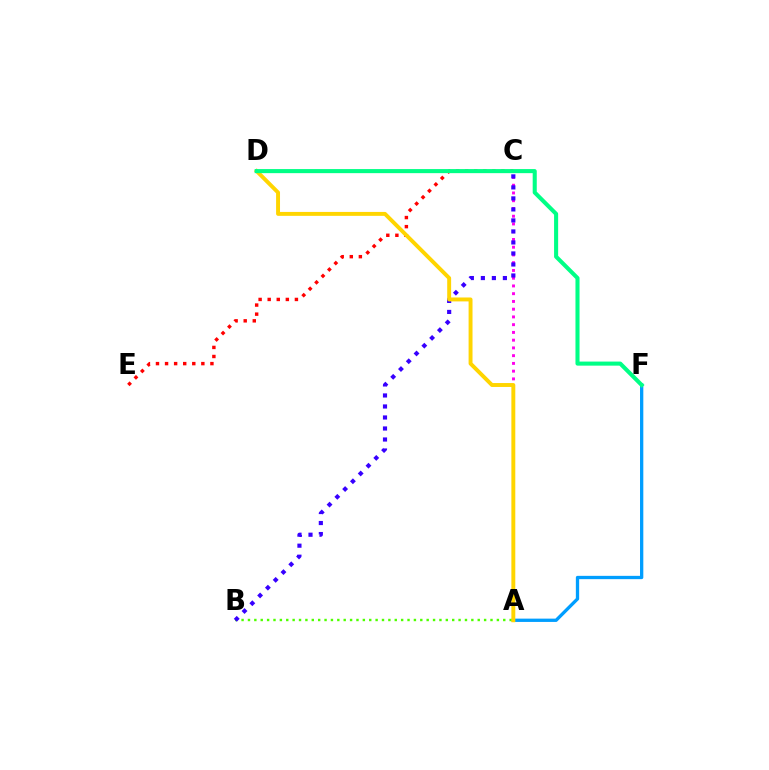{('C', 'E'): [{'color': '#ff0000', 'line_style': 'dotted', 'thickness': 2.47}], ('A', 'F'): [{'color': '#009eff', 'line_style': 'solid', 'thickness': 2.38}], ('A', 'B'): [{'color': '#4fff00', 'line_style': 'dotted', 'thickness': 1.73}], ('A', 'C'): [{'color': '#ff00ed', 'line_style': 'dotted', 'thickness': 2.1}], ('B', 'C'): [{'color': '#3700ff', 'line_style': 'dotted', 'thickness': 2.99}], ('A', 'D'): [{'color': '#ffd500', 'line_style': 'solid', 'thickness': 2.82}], ('D', 'F'): [{'color': '#00ff86', 'line_style': 'solid', 'thickness': 2.93}]}